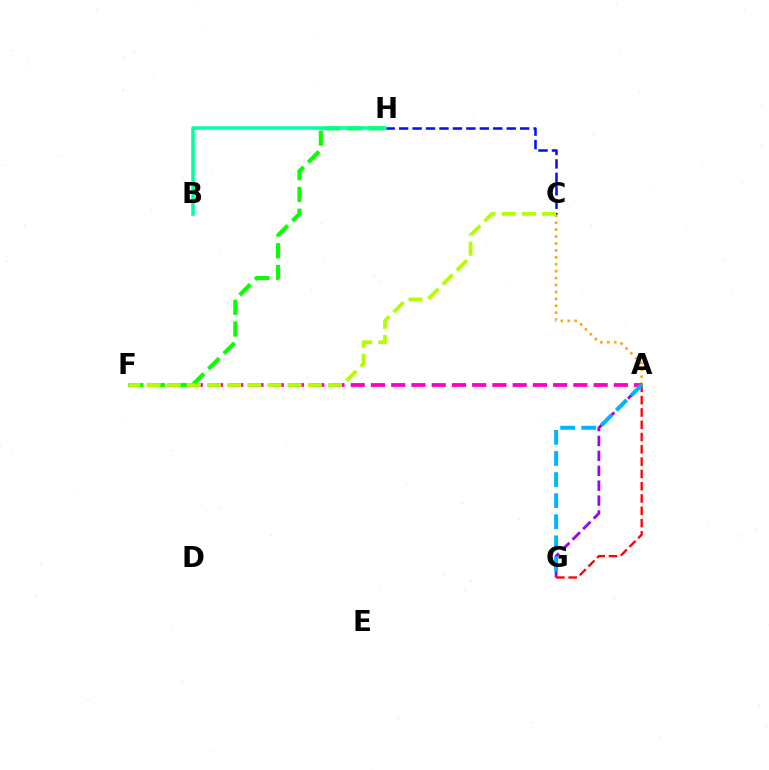{('A', 'C'): [{'color': '#ffa500', 'line_style': 'dotted', 'thickness': 1.88}], ('A', 'G'): [{'color': '#9b00ff', 'line_style': 'dashed', 'thickness': 2.02}, {'color': '#ff0000', 'line_style': 'dashed', 'thickness': 1.67}, {'color': '#00b5ff', 'line_style': 'dashed', 'thickness': 2.87}], ('A', 'F'): [{'color': '#ff00bd', 'line_style': 'dashed', 'thickness': 2.75}], ('C', 'H'): [{'color': '#0010ff', 'line_style': 'dashed', 'thickness': 1.83}], ('F', 'H'): [{'color': '#08ff00', 'line_style': 'dashed', 'thickness': 2.95}], ('C', 'F'): [{'color': '#b3ff00', 'line_style': 'dashed', 'thickness': 2.74}], ('B', 'H'): [{'color': '#00ff9d', 'line_style': 'solid', 'thickness': 2.53}]}